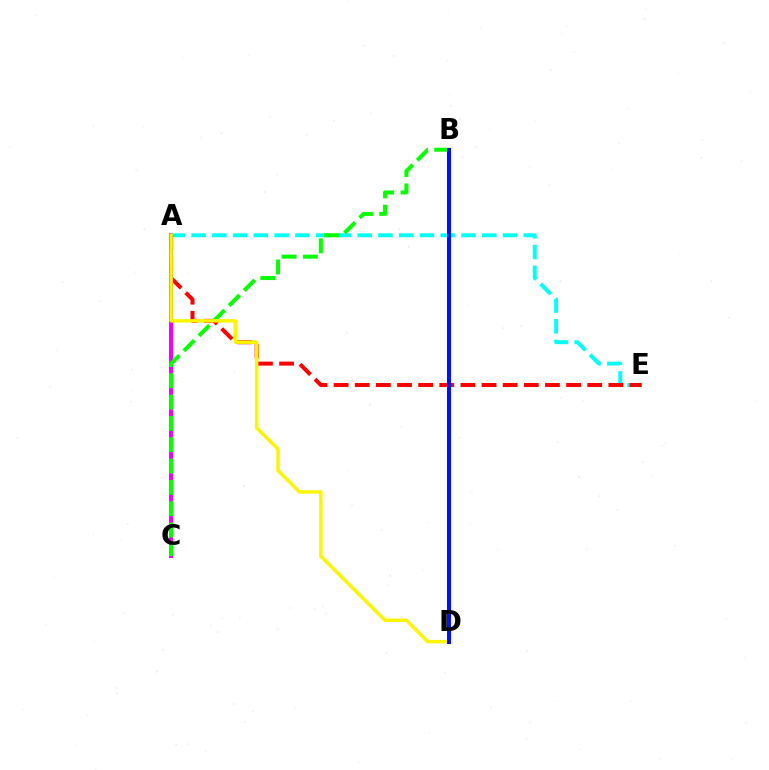{('A', 'C'): [{'color': '#ee00ff', 'line_style': 'solid', 'thickness': 2.84}], ('A', 'E'): [{'color': '#00fff6', 'line_style': 'dashed', 'thickness': 2.82}, {'color': '#ff0000', 'line_style': 'dashed', 'thickness': 2.87}], ('B', 'C'): [{'color': '#08ff00', 'line_style': 'dashed', 'thickness': 2.9}], ('A', 'D'): [{'color': '#fcf500', 'line_style': 'solid', 'thickness': 2.49}], ('B', 'D'): [{'color': '#0010ff', 'line_style': 'solid', 'thickness': 2.87}]}